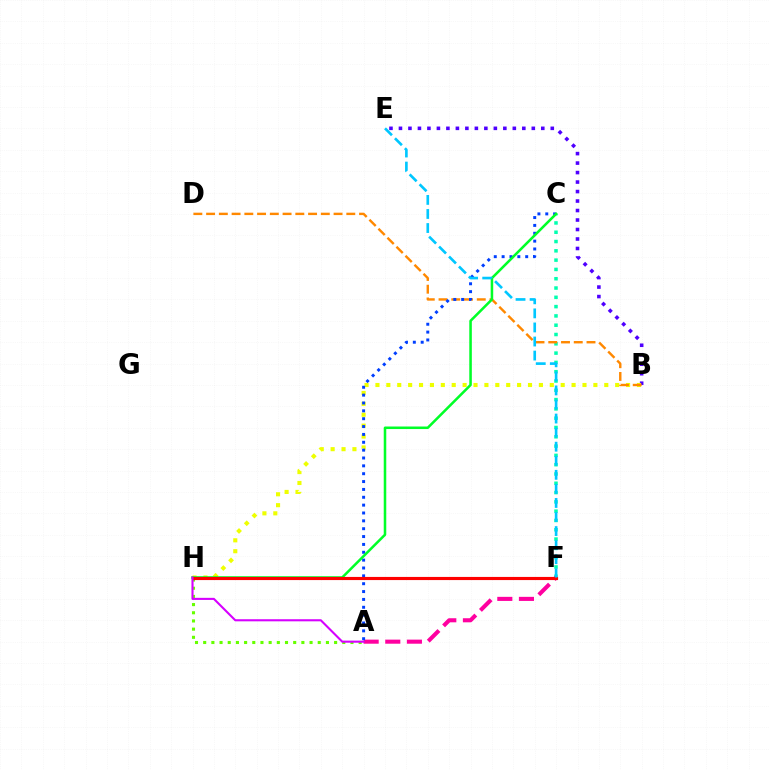{('C', 'F'): [{'color': '#00ffaf', 'line_style': 'dotted', 'thickness': 2.53}], ('A', 'H'): [{'color': '#66ff00', 'line_style': 'dotted', 'thickness': 2.22}, {'color': '#d600ff', 'line_style': 'solid', 'thickness': 1.51}], ('B', 'E'): [{'color': '#4f00ff', 'line_style': 'dotted', 'thickness': 2.58}], ('B', 'H'): [{'color': '#eeff00', 'line_style': 'dotted', 'thickness': 2.96}], ('B', 'D'): [{'color': '#ff8800', 'line_style': 'dashed', 'thickness': 1.73}], ('A', 'F'): [{'color': '#ff00a0', 'line_style': 'dashed', 'thickness': 2.94}], ('A', 'C'): [{'color': '#003fff', 'line_style': 'dotted', 'thickness': 2.13}], ('C', 'H'): [{'color': '#00ff27', 'line_style': 'solid', 'thickness': 1.83}], ('F', 'H'): [{'color': '#ff0000', 'line_style': 'solid', 'thickness': 2.26}], ('E', 'F'): [{'color': '#00c7ff', 'line_style': 'dashed', 'thickness': 1.91}]}